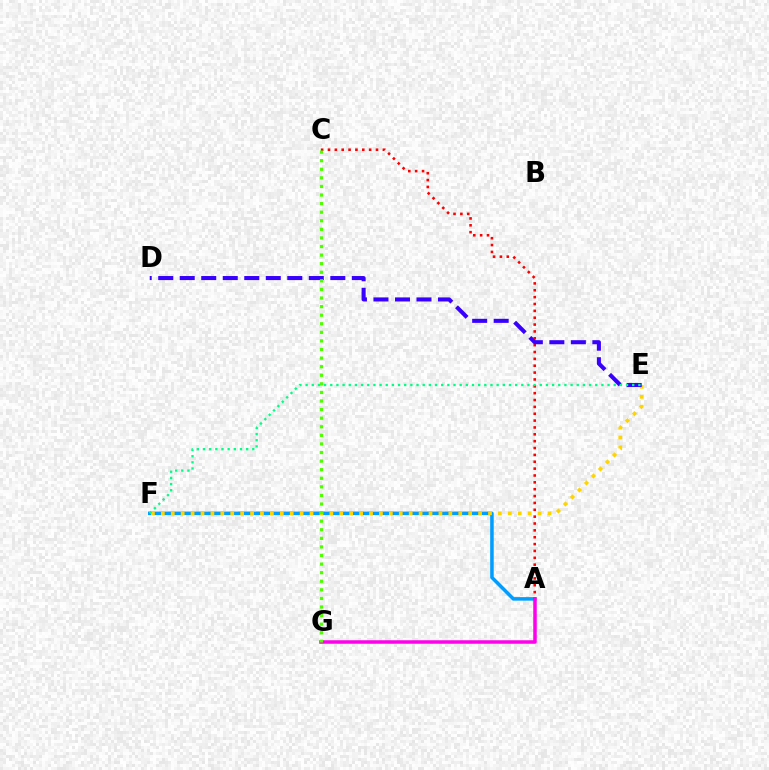{('A', 'F'): [{'color': '#009eff', 'line_style': 'solid', 'thickness': 2.54}], ('A', 'C'): [{'color': '#ff0000', 'line_style': 'dotted', 'thickness': 1.86}], ('E', 'F'): [{'color': '#ffd500', 'line_style': 'dotted', 'thickness': 2.69}, {'color': '#00ff86', 'line_style': 'dotted', 'thickness': 1.67}], ('D', 'E'): [{'color': '#3700ff', 'line_style': 'dashed', 'thickness': 2.92}], ('A', 'G'): [{'color': '#ff00ed', 'line_style': 'solid', 'thickness': 2.52}], ('C', 'G'): [{'color': '#4fff00', 'line_style': 'dotted', 'thickness': 2.33}]}